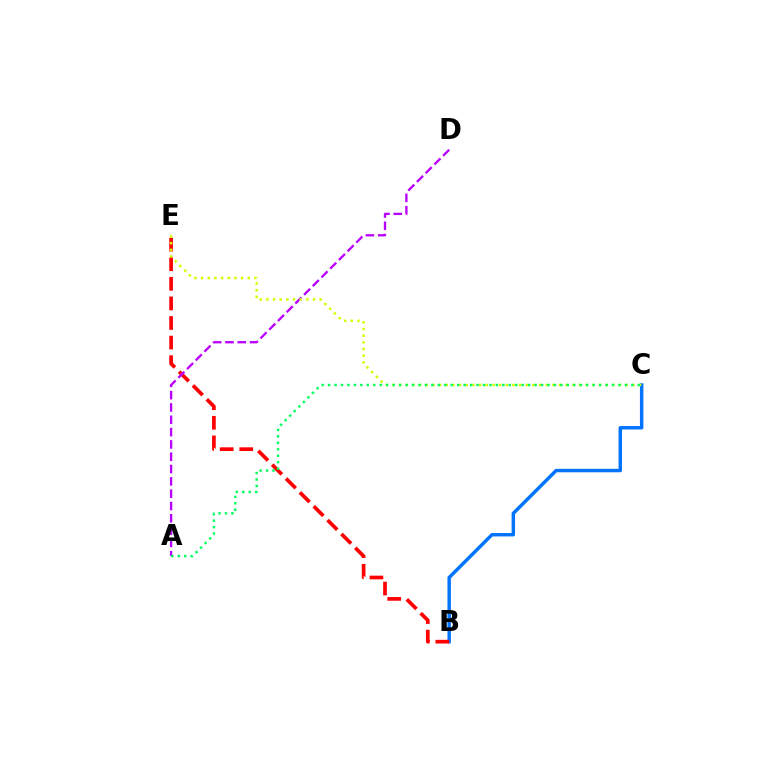{('B', 'C'): [{'color': '#0074ff', 'line_style': 'solid', 'thickness': 2.48}], ('B', 'E'): [{'color': '#ff0000', 'line_style': 'dashed', 'thickness': 2.66}], ('A', 'D'): [{'color': '#b900ff', 'line_style': 'dashed', 'thickness': 1.67}], ('C', 'E'): [{'color': '#d1ff00', 'line_style': 'dotted', 'thickness': 1.81}], ('A', 'C'): [{'color': '#00ff5c', 'line_style': 'dotted', 'thickness': 1.75}]}